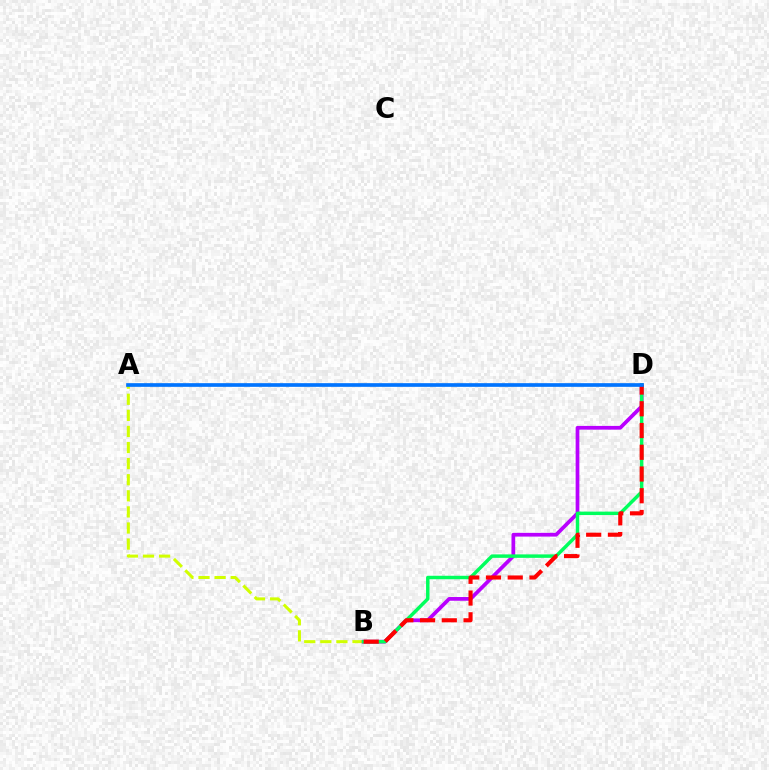{('A', 'B'): [{'color': '#d1ff00', 'line_style': 'dashed', 'thickness': 2.19}], ('B', 'D'): [{'color': '#b900ff', 'line_style': 'solid', 'thickness': 2.69}, {'color': '#00ff5c', 'line_style': 'solid', 'thickness': 2.49}, {'color': '#ff0000', 'line_style': 'dashed', 'thickness': 2.95}], ('A', 'D'): [{'color': '#0074ff', 'line_style': 'solid', 'thickness': 2.64}]}